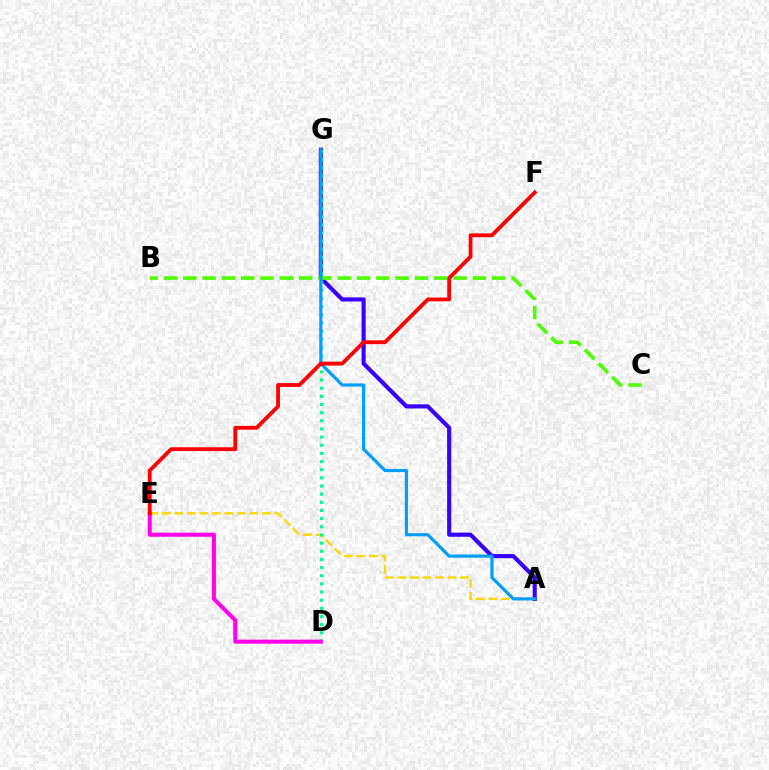{('A', 'E'): [{'color': '#ffd500', 'line_style': 'dashed', 'thickness': 1.7}], ('A', 'G'): [{'color': '#3700ff', 'line_style': 'solid', 'thickness': 2.96}, {'color': '#009eff', 'line_style': 'solid', 'thickness': 2.27}], ('B', 'C'): [{'color': '#4fff00', 'line_style': 'dashed', 'thickness': 2.62}], ('D', 'G'): [{'color': '#00ff86', 'line_style': 'dotted', 'thickness': 2.22}], ('D', 'E'): [{'color': '#ff00ed', 'line_style': 'solid', 'thickness': 2.91}], ('E', 'F'): [{'color': '#ff0000', 'line_style': 'solid', 'thickness': 2.75}]}